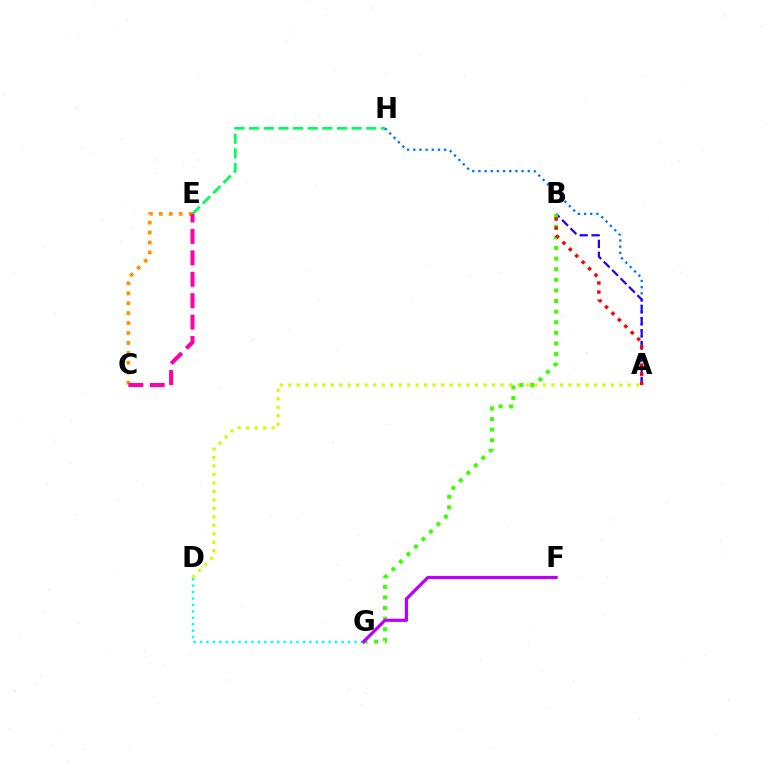{('E', 'H'): [{'color': '#00ff5c', 'line_style': 'dashed', 'thickness': 1.99}], ('A', 'H'): [{'color': '#0074ff', 'line_style': 'dotted', 'thickness': 1.68}], ('A', 'B'): [{'color': '#2500ff', 'line_style': 'dashed', 'thickness': 1.62}, {'color': '#ff0000', 'line_style': 'dotted', 'thickness': 2.47}], ('A', 'D'): [{'color': '#d1ff00', 'line_style': 'dotted', 'thickness': 2.31}], ('B', 'G'): [{'color': '#3dff00', 'line_style': 'dotted', 'thickness': 2.88}], ('C', 'E'): [{'color': '#ff9400', 'line_style': 'dotted', 'thickness': 2.7}, {'color': '#ff00ac', 'line_style': 'dashed', 'thickness': 2.91}], ('D', 'G'): [{'color': '#00fff6', 'line_style': 'dotted', 'thickness': 1.75}], ('F', 'G'): [{'color': '#b900ff', 'line_style': 'solid', 'thickness': 2.3}]}